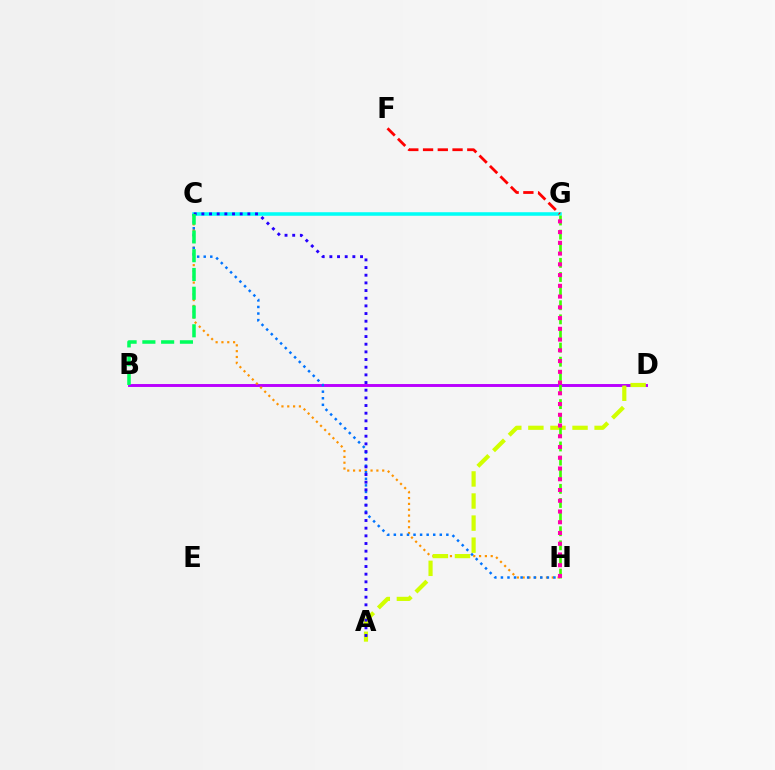{('C', 'G'): [{'color': '#00fff6', 'line_style': 'solid', 'thickness': 2.55}], ('B', 'D'): [{'color': '#b900ff', 'line_style': 'solid', 'thickness': 2.1}], ('C', 'H'): [{'color': '#ff9400', 'line_style': 'dotted', 'thickness': 1.58}, {'color': '#0074ff', 'line_style': 'dotted', 'thickness': 1.78}], ('A', 'D'): [{'color': '#d1ff00', 'line_style': 'dashed', 'thickness': 3.0}], ('A', 'C'): [{'color': '#2500ff', 'line_style': 'dotted', 'thickness': 2.08}], ('G', 'H'): [{'color': '#3dff00', 'line_style': 'dashed', 'thickness': 1.92}, {'color': '#ff00ac', 'line_style': 'dotted', 'thickness': 2.92}], ('F', 'G'): [{'color': '#ff0000', 'line_style': 'dashed', 'thickness': 2.0}], ('B', 'C'): [{'color': '#00ff5c', 'line_style': 'dashed', 'thickness': 2.55}]}